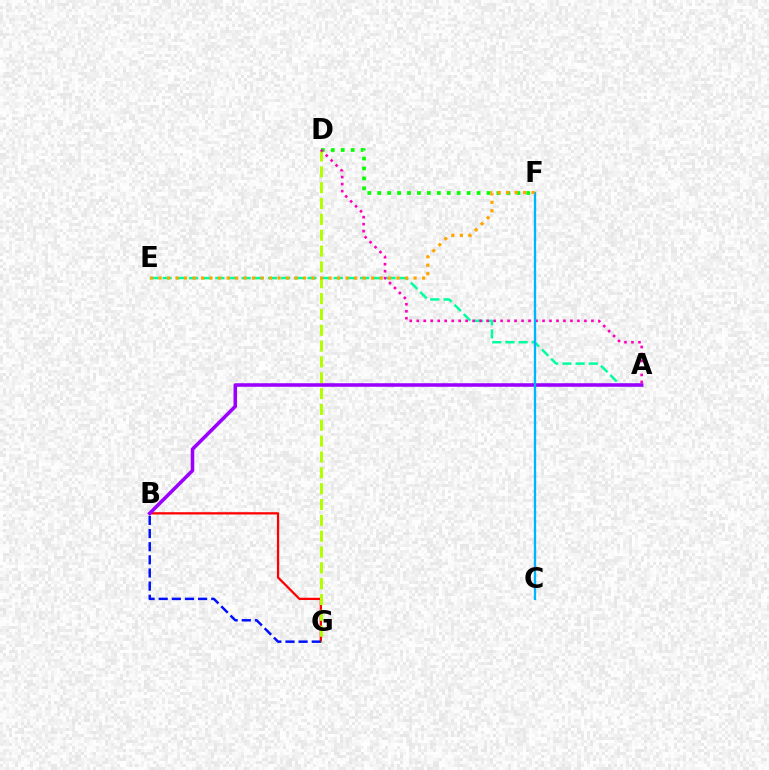{('D', 'F'): [{'color': '#08ff00', 'line_style': 'dotted', 'thickness': 2.7}], ('B', 'G'): [{'color': '#ff0000', 'line_style': 'solid', 'thickness': 1.63}, {'color': '#0010ff', 'line_style': 'dashed', 'thickness': 1.78}], ('A', 'E'): [{'color': '#00ff9d', 'line_style': 'dashed', 'thickness': 1.79}], ('D', 'G'): [{'color': '#b3ff00', 'line_style': 'dashed', 'thickness': 2.15}], ('A', 'B'): [{'color': '#9b00ff', 'line_style': 'solid', 'thickness': 2.55}], ('A', 'D'): [{'color': '#ff00bd', 'line_style': 'dotted', 'thickness': 1.9}], ('C', 'F'): [{'color': '#00b5ff', 'line_style': 'solid', 'thickness': 1.67}], ('E', 'F'): [{'color': '#ffa500', 'line_style': 'dotted', 'thickness': 2.31}]}